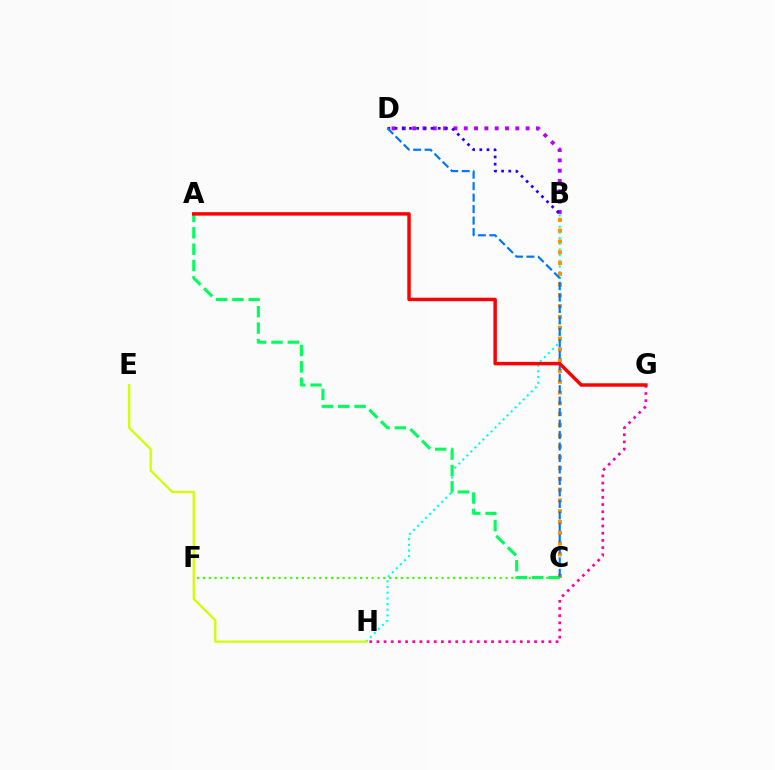{('C', 'F'): [{'color': '#3dff00', 'line_style': 'dotted', 'thickness': 1.58}], ('B', 'H'): [{'color': '#00fff6', 'line_style': 'dotted', 'thickness': 1.54}], ('G', 'H'): [{'color': '#ff00ac', 'line_style': 'dotted', 'thickness': 1.95}], ('B', 'D'): [{'color': '#b900ff', 'line_style': 'dotted', 'thickness': 2.8}, {'color': '#2500ff', 'line_style': 'dotted', 'thickness': 1.96}], ('B', 'C'): [{'color': '#ff9400', 'line_style': 'dotted', 'thickness': 2.93}], ('A', 'C'): [{'color': '#00ff5c', 'line_style': 'dashed', 'thickness': 2.22}], ('E', 'H'): [{'color': '#d1ff00', 'line_style': 'solid', 'thickness': 1.64}], ('C', 'D'): [{'color': '#0074ff', 'line_style': 'dashed', 'thickness': 1.56}], ('A', 'G'): [{'color': '#ff0000', 'line_style': 'solid', 'thickness': 2.49}]}